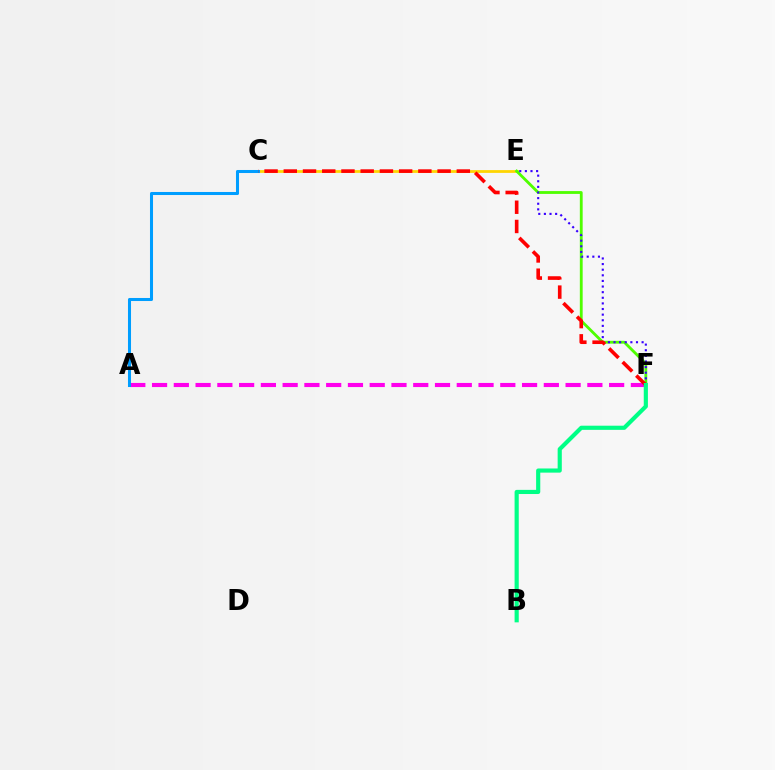{('C', 'E'): [{'color': '#ffd500', 'line_style': 'solid', 'thickness': 1.99}], ('E', 'F'): [{'color': '#4fff00', 'line_style': 'solid', 'thickness': 2.03}, {'color': '#3700ff', 'line_style': 'dotted', 'thickness': 1.53}], ('A', 'F'): [{'color': '#ff00ed', 'line_style': 'dashed', 'thickness': 2.96}], ('A', 'C'): [{'color': '#009eff', 'line_style': 'solid', 'thickness': 2.19}], ('C', 'F'): [{'color': '#ff0000', 'line_style': 'dashed', 'thickness': 2.61}], ('B', 'F'): [{'color': '#00ff86', 'line_style': 'solid', 'thickness': 2.99}]}